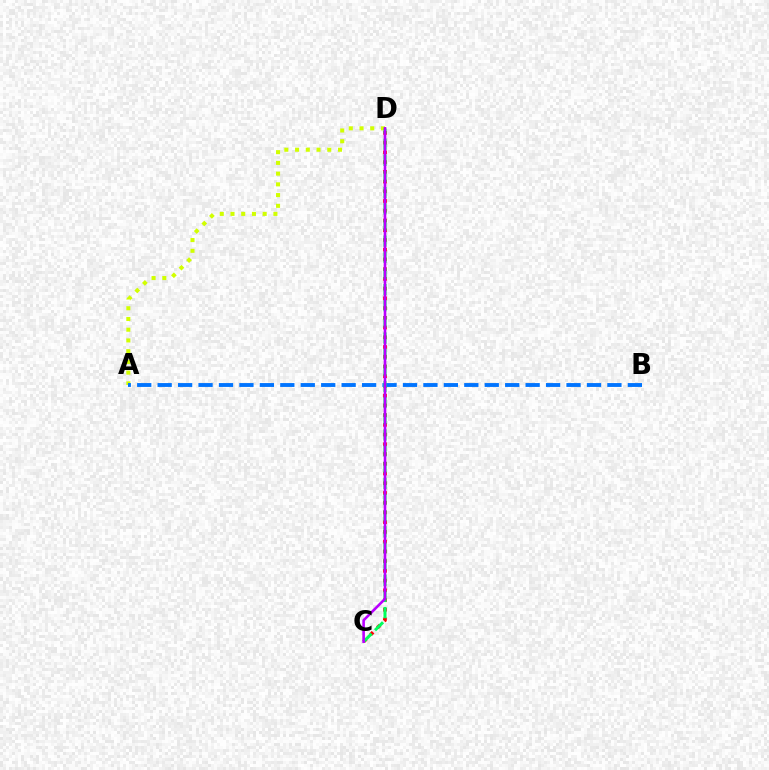{('A', 'D'): [{'color': '#d1ff00', 'line_style': 'dotted', 'thickness': 2.92}], ('C', 'D'): [{'color': '#ff0000', 'line_style': 'dotted', 'thickness': 2.64}, {'color': '#00ff5c', 'line_style': 'dashed', 'thickness': 2.19}, {'color': '#b900ff', 'line_style': 'solid', 'thickness': 1.88}], ('A', 'B'): [{'color': '#0074ff', 'line_style': 'dashed', 'thickness': 2.78}]}